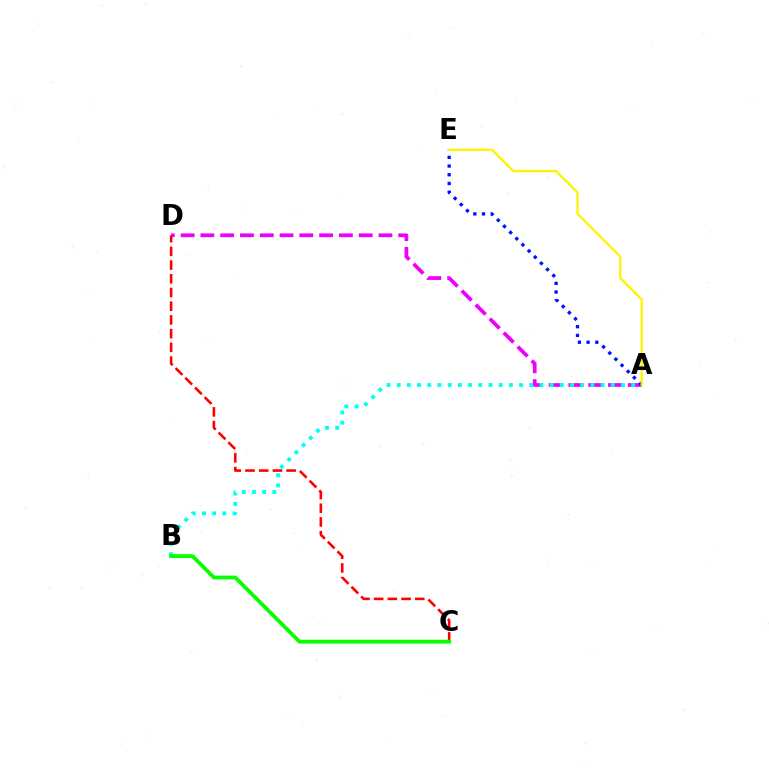{('A', 'D'): [{'color': '#ee00ff', 'line_style': 'dashed', 'thickness': 2.69}], ('A', 'B'): [{'color': '#00fff6', 'line_style': 'dotted', 'thickness': 2.77}], ('A', 'E'): [{'color': '#0010ff', 'line_style': 'dotted', 'thickness': 2.37}, {'color': '#fcf500', 'line_style': 'solid', 'thickness': 1.63}], ('C', 'D'): [{'color': '#ff0000', 'line_style': 'dashed', 'thickness': 1.86}], ('B', 'C'): [{'color': '#08ff00', 'line_style': 'solid', 'thickness': 2.75}]}